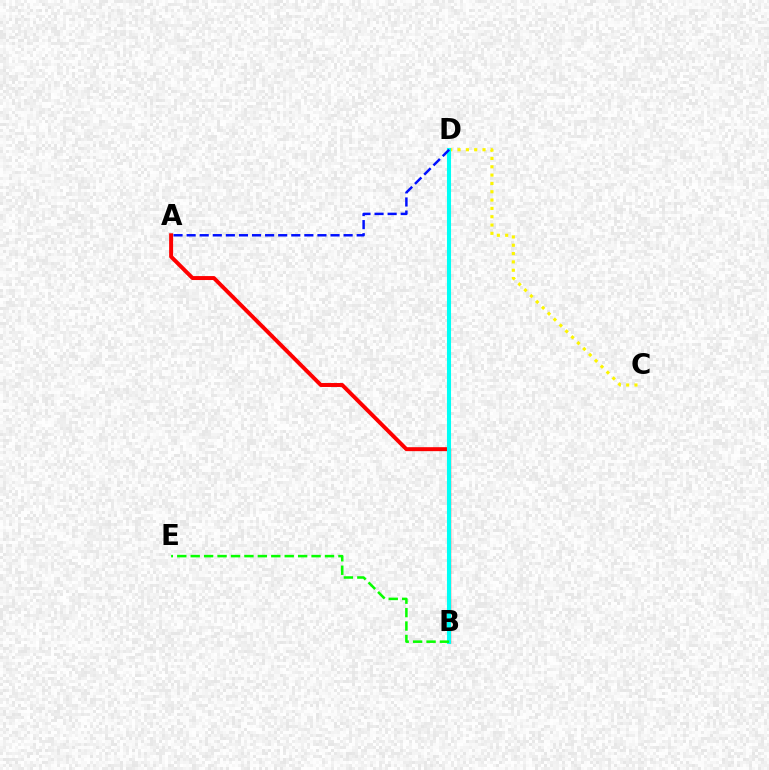{('C', 'D'): [{'color': '#fcf500', 'line_style': 'dotted', 'thickness': 2.26}], ('B', 'D'): [{'color': '#ee00ff', 'line_style': 'dashed', 'thickness': 2.71}, {'color': '#00fff6', 'line_style': 'solid', 'thickness': 2.93}], ('A', 'B'): [{'color': '#ff0000', 'line_style': 'solid', 'thickness': 2.85}], ('A', 'D'): [{'color': '#0010ff', 'line_style': 'dashed', 'thickness': 1.78}], ('B', 'E'): [{'color': '#08ff00', 'line_style': 'dashed', 'thickness': 1.82}]}